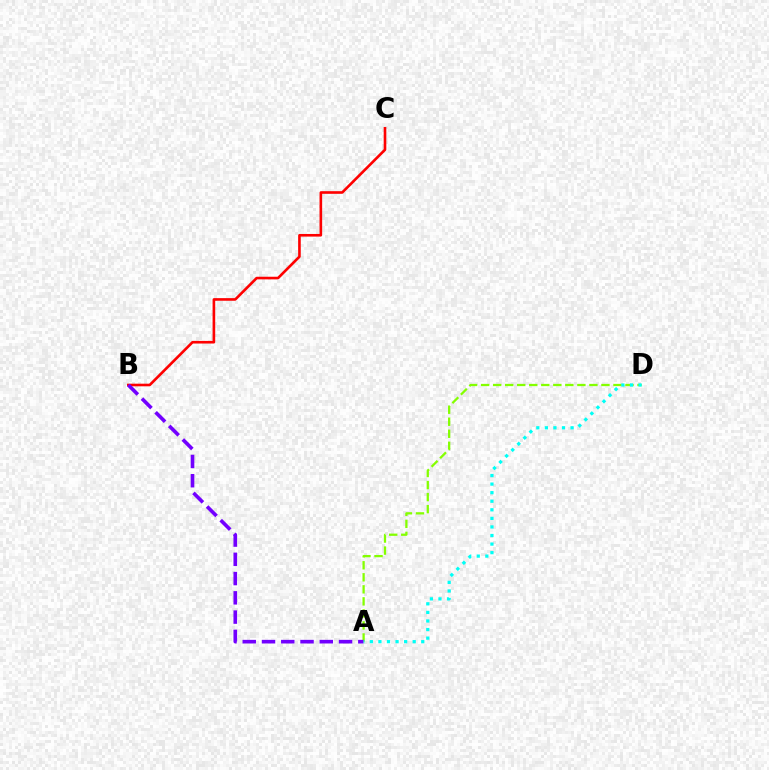{('A', 'D'): [{'color': '#84ff00', 'line_style': 'dashed', 'thickness': 1.63}, {'color': '#00fff6', 'line_style': 'dotted', 'thickness': 2.33}], ('B', 'C'): [{'color': '#ff0000', 'line_style': 'solid', 'thickness': 1.89}], ('A', 'B'): [{'color': '#7200ff', 'line_style': 'dashed', 'thickness': 2.62}]}